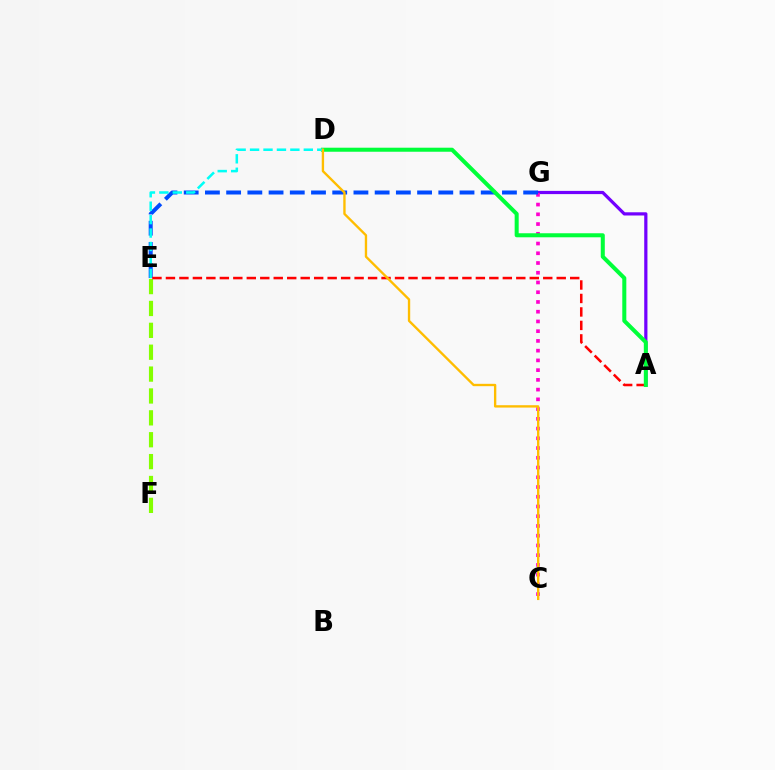{('A', 'G'): [{'color': '#7200ff', 'line_style': 'solid', 'thickness': 2.31}], ('C', 'G'): [{'color': '#ff00cf', 'line_style': 'dotted', 'thickness': 2.65}], ('E', 'F'): [{'color': '#84ff00', 'line_style': 'dashed', 'thickness': 2.97}], ('E', 'G'): [{'color': '#004bff', 'line_style': 'dashed', 'thickness': 2.88}], ('A', 'E'): [{'color': '#ff0000', 'line_style': 'dashed', 'thickness': 1.83}], ('A', 'D'): [{'color': '#00ff39', 'line_style': 'solid', 'thickness': 2.9}], ('D', 'E'): [{'color': '#00fff6', 'line_style': 'dashed', 'thickness': 1.83}], ('C', 'D'): [{'color': '#ffbd00', 'line_style': 'solid', 'thickness': 1.7}]}